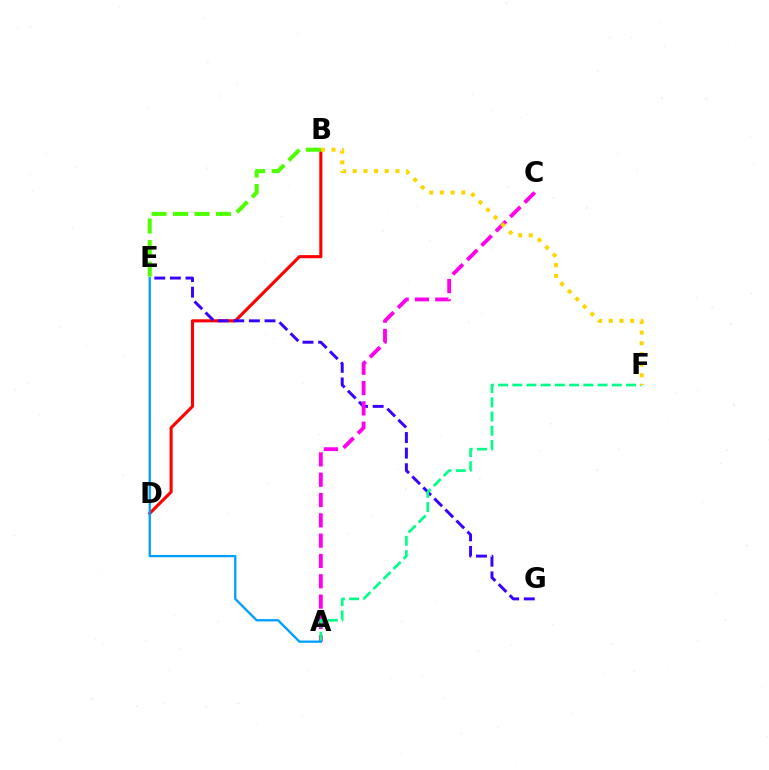{('B', 'D'): [{'color': '#ff0000', 'line_style': 'solid', 'thickness': 2.23}], ('B', 'E'): [{'color': '#4fff00', 'line_style': 'dashed', 'thickness': 2.92}], ('E', 'G'): [{'color': '#3700ff', 'line_style': 'dashed', 'thickness': 2.12}], ('A', 'C'): [{'color': '#ff00ed', 'line_style': 'dashed', 'thickness': 2.76}], ('A', 'F'): [{'color': '#00ff86', 'line_style': 'dashed', 'thickness': 1.93}], ('A', 'E'): [{'color': '#009eff', 'line_style': 'solid', 'thickness': 1.65}], ('B', 'F'): [{'color': '#ffd500', 'line_style': 'dotted', 'thickness': 2.9}]}